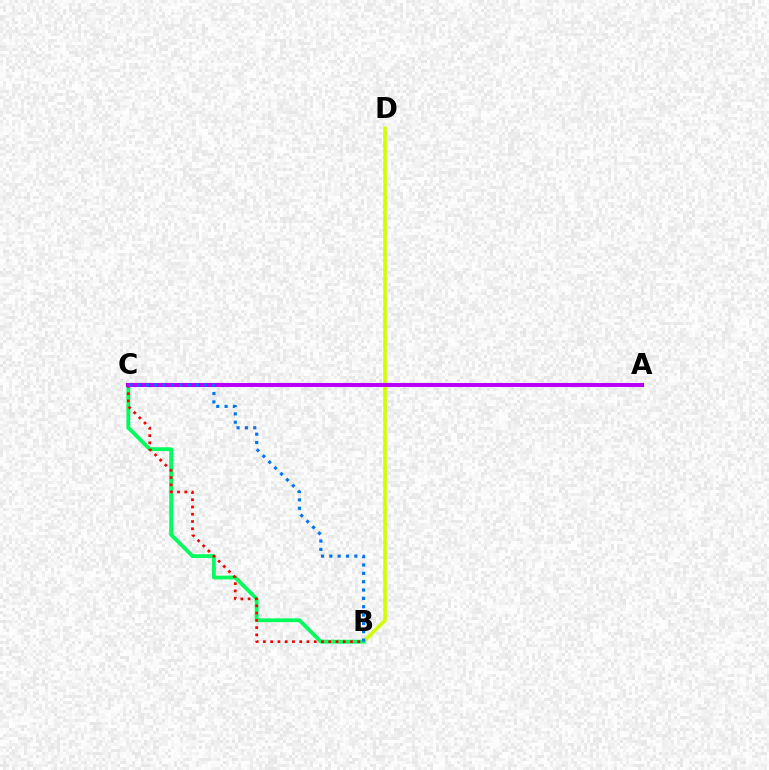{('B', 'D'): [{'color': '#d1ff00', 'line_style': 'solid', 'thickness': 2.55}], ('B', 'C'): [{'color': '#00ff5c', 'line_style': 'solid', 'thickness': 2.74}, {'color': '#ff0000', 'line_style': 'dotted', 'thickness': 1.97}, {'color': '#0074ff', 'line_style': 'dotted', 'thickness': 2.27}], ('A', 'C'): [{'color': '#b900ff', 'line_style': 'solid', 'thickness': 2.94}]}